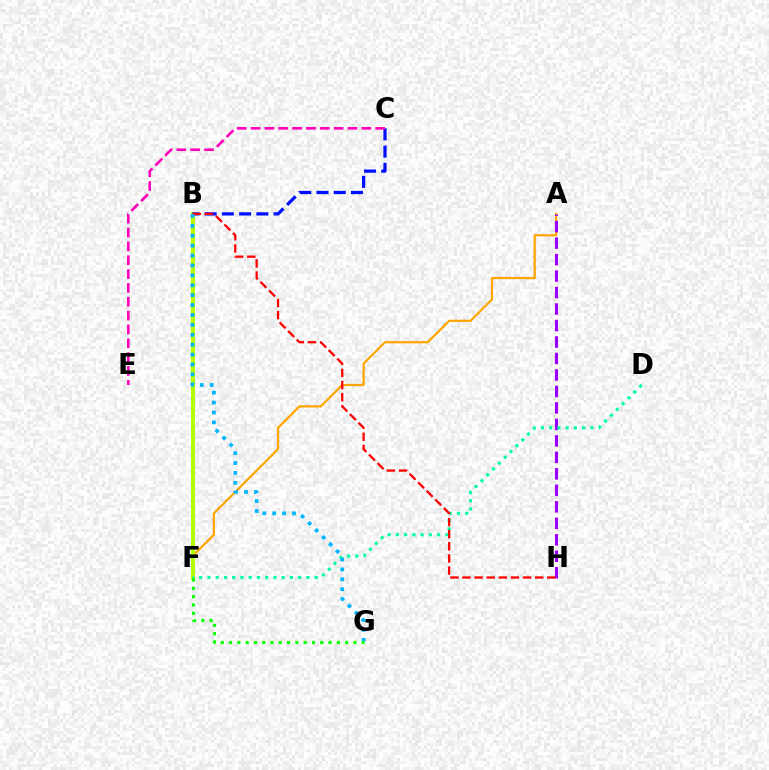{('A', 'F'): [{'color': '#ffa500', 'line_style': 'solid', 'thickness': 1.6}], ('A', 'H'): [{'color': '#9b00ff', 'line_style': 'dashed', 'thickness': 2.24}], ('B', 'F'): [{'color': '#b3ff00', 'line_style': 'solid', 'thickness': 2.94}], ('B', 'C'): [{'color': '#0010ff', 'line_style': 'dashed', 'thickness': 2.34}], ('D', 'F'): [{'color': '#00ff9d', 'line_style': 'dotted', 'thickness': 2.24}], ('B', 'H'): [{'color': '#ff0000', 'line_style': 'dashed', 'thickness': 1.65}], ('C', 'E'): [{'color': '#ff00bd', 'line_style': 'dashed', 'thickness': 1.88}], ('B', 'G'): [{'color': '#00b5ff', 'line_style': 'dotted', 'thickness': 2.69}], ('F', 'G'): [{'color': '#08ff00', 'line_style': 'dotted', 'thickness': 2.25}]}